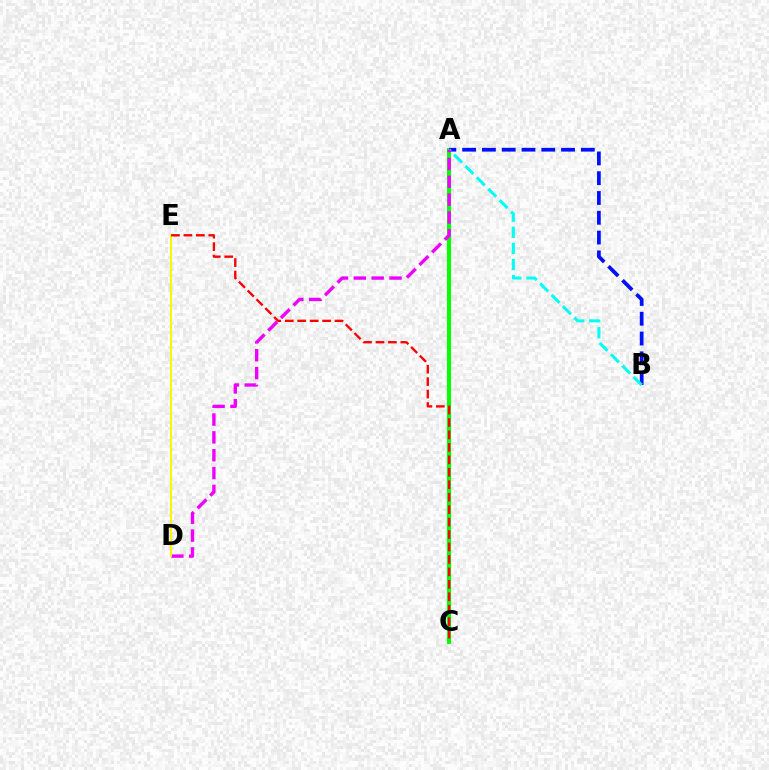{('A', 'C'): [{'color': '#08ff00', 'line_style': 'solid', 'thickness': 2.95}], ('A', 'B'): [{'color': '#0010ff', 'line_style': 'dashed', 'thickness': 2.69}, {'color': '#00fff6', 'line_style': 'dashed', 'thickness': 2.19}], ('A', 'D'): [{'color': '#ee00ff', 'line_style': 'dashed', 'thickness': 2.42}], ('D', 'E'): [{'color': '#fcf500', 'line_style': 'solid', 'thickness': 1.51}], ('C', 'E'): [{'color': '#ff0000', 'line_style': 'dashed', 'thickness': 1.69}]}